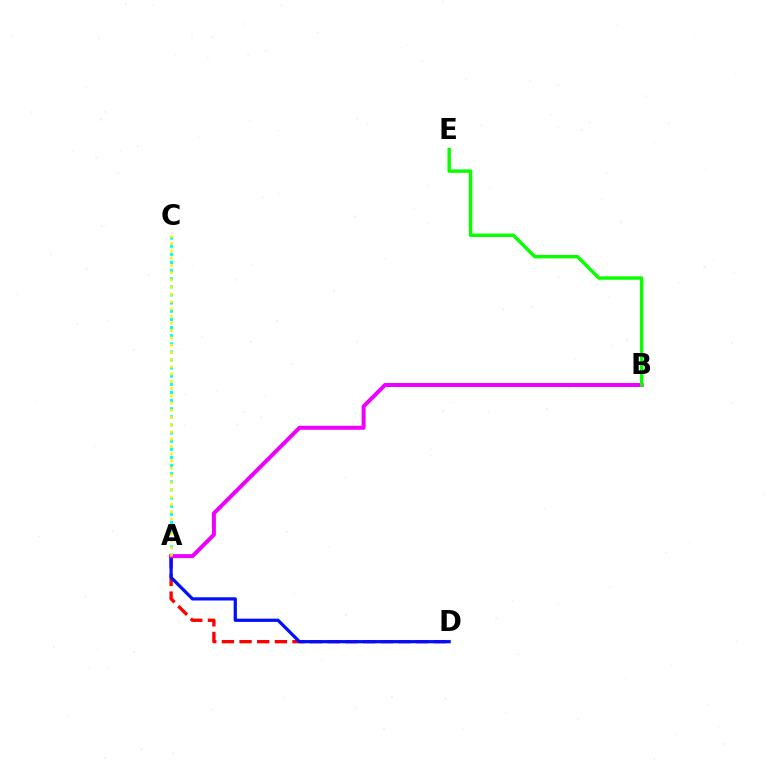{('A', 'D'): [{'color': '#ff0000', 'line_style': 'dashed', 'thickness': 2.4}, {'color': '#0010ff', 'line_style': 'solid', 'thickness': 2.33}], ('A', 'C'): [{'color': '#00fff6', 'line_style': 'dotted', 'thickness': 2.21}, {'color': '#fcf500', 'line_style': 'dotted', 'thickness': 1.97}], ('A', 'B'): [{'color': '#ee00ff', 'line_style': 'solid', 'thickness': 2.88}], ('B', 'E'): [{'color': '#08ff00', 'line_style': 'solid', 'thickness': 2.48}]}